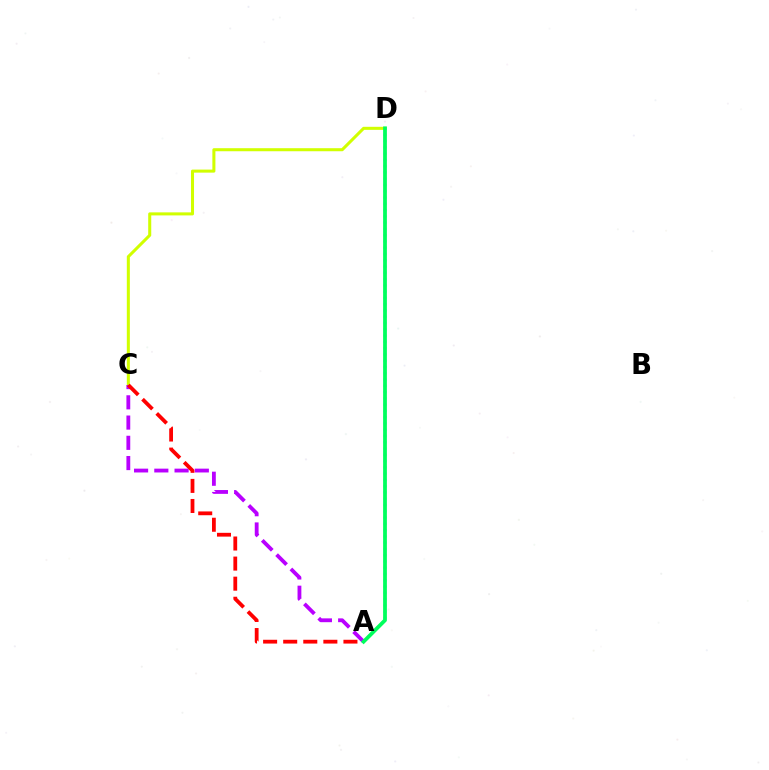{('C', 'D'): [{'color': '#d1ff00', 'line_style': 'solid', 'thickness': 2.19}], ('A', 'C'): [{'color': '#b900ff', 'line_style': 'dashed', 'thickness': 2.75}, {'color': '#ff0000', 'line_style': 'dashed', 'thickness': 2.73}], ('A', 'D'): [{'color': '#0074ff', 'line_style': 'dotted', 'thickness': 1.7}, {'color': '#00ff5c', 'line_style': 'solid', 'thickness': 2.71}]}